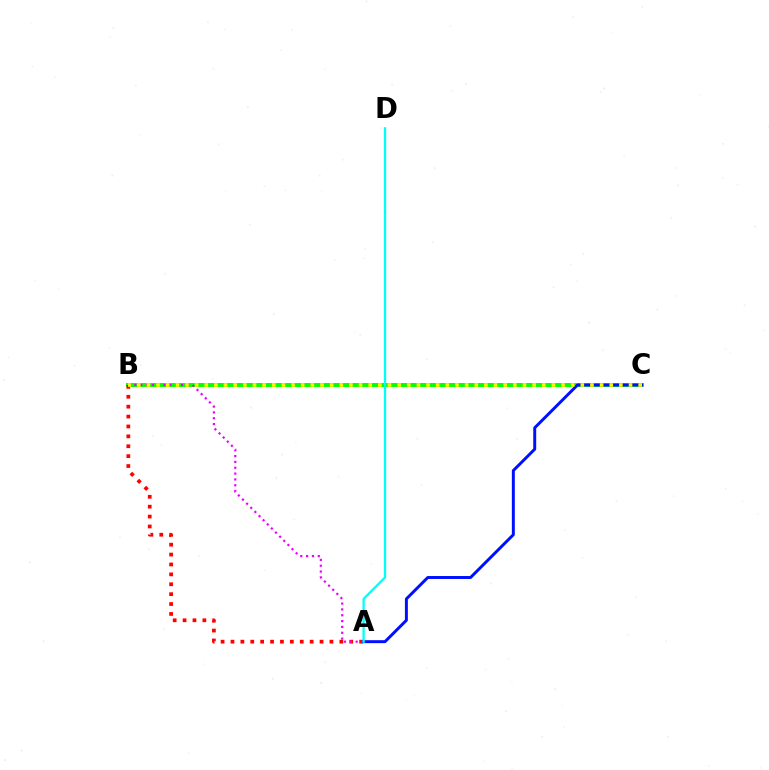{('B', 'C'): [{'color': '#08ff00', 'line_style': 'solid', 'thickness': 2.85}, {'color': '#fcf500', 'line_style': 'dotted', 'thickness': 2.62}], ('A', 'B'): [{'color': '#ff0000', 'line_style': 'dotted', 'thickness': 2.69}, {'color': '#ee00ff', 'line_style': 'dotted', 'thickness': 1.59}], ('A', 'C'): [{'color': '#0010ff', 'line_style': 'solid', 'thickness': 2.13}], ('A', 'D'): [{'color': '#00fff6', 'line_style': 'solid', 'thickness': 1.63}]}